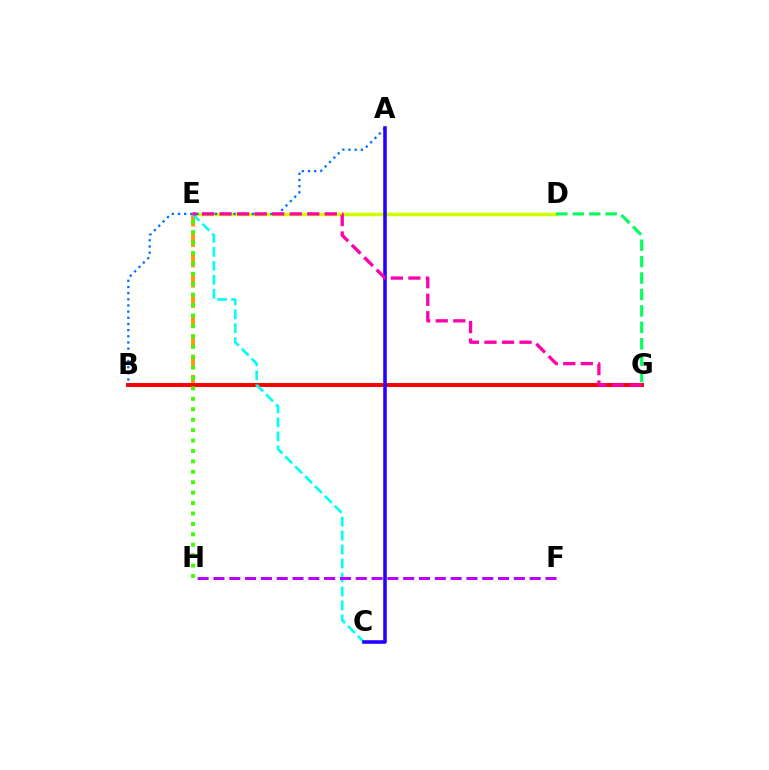{('B', 'E'): [{'color': '#ff9400', 'line_style': 'dashed', 'thickness': 2.76}], ('B', 'G'): [{'color': '#ff0000', 'line_style': 'solid', 'thickness': 2.85}], ('D', 'E'): [{'color': '#d1ff00', 'line_style': 'solid', 'thickness': 2.5}], ('E', 'H'): [{'color': '#3dff00', 'line_style': 'dotted', 'thickness': 2.83}], ('C', 'E'): [{'color': '#00fff6', 'line_style': 'dashed', 'thickness': 1.9}], ('F', 'H'): [{'color': '#b900ff', 'line_style': 'dashed', 'thickness': 2.15}], ('A', 'B'): [{'color': '#0074ff', 'line_style': 'dotted', 'thickness': 1.68}], ('D', 'G'): [{'color': '#00ff5c', 'line_style': 'dashed', 'thickness': 2.23}], ('A', 'C'): [{'color': '#2500ff', 'line_style': 'solid', 'thickness': 2.56}], ('E', 'G'): [{'color': '#ff00ac', 'line_style': 'dashed', 'thickness': 2.38}]}